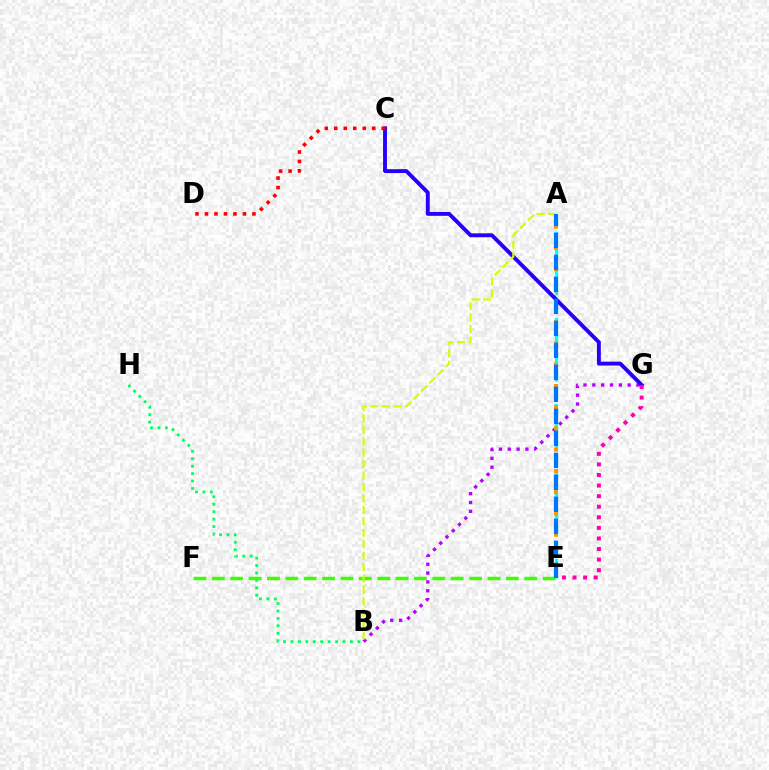{('E', 'F'): [{'color': '#3dff00', 'line_style': 'dashed', 'thickness': 2.5}], ('A', 'E'): [{'color': '#00fff6', 'line_style': 'dashed', 'thickness': 2.34}, {'color': '#ff9400', 'line_style': 'dotted', 'thickness': 2.89}, {'color': '#0074ff', 'line_style': 'dashed', 'thickness': 2.99}], ('B', 'G'): [{'color': '#b900ff', 'line_style': 'dotted', 'thickness': 2.4}], ('C', 'G'): [{'color': '#2500ff', 'line_style': 'solid', 'thickness': 2.8}], ('A', 'B'): [{'color': '#d1ff00', 'line_style': 'dashed', 'thickness': 1.55}], ('C', 'D'): [{'color': '#ff0000', 'line_style': 'dotted', 'thickness': 2.58}], ('E', 'G'): [{'color': '#ff00ac', 'line_style': 'dotted', 'thickness': 2.87}], ('B', 'H'): [{'color': '#00ff5c', 'line_style': 'dotted', 'thickness': 2.02}]}